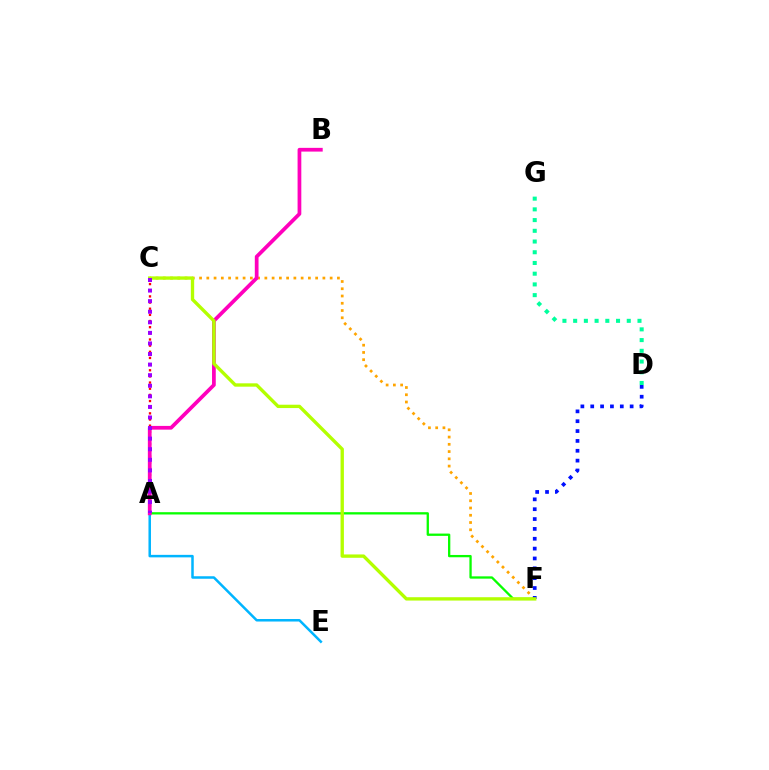{('A', 'C'): [{'color': '#ff0000', 'line_style': 'dotted', 'thickness': 1.67}, {'color': '#9b00ff', 'line_style': 'dotted', 'thickness': 2.87}], ('A', 'F'): [{'color': '#08ff00', 'line_style': 'solid', 'thickness': 1.66}], ('A', 'E'): [{'color': '#00b5ff', 'line_style': 'solid', 'thickness': 1.8}], ('C', 'F'): [{'color': '#ffa500', 'line_style': 'dotted', 'thickness': 1.97}, {'color': '#b3ff00', 'line_style': 'solid', 'thickness': 2.41}], ('D', 'F'): [{'color': '#0010ff', 'line_style': 'dotted', 'thickness': 2.68}], ('A', 'B'): [{'color': '#ff00bd', 'line_style': 'solid', 'thickness': 2.69}], ('D', 'G'): [{'color': '#00ff9d', 'line_style': 'dotted', 'thickness': 2.91}]}